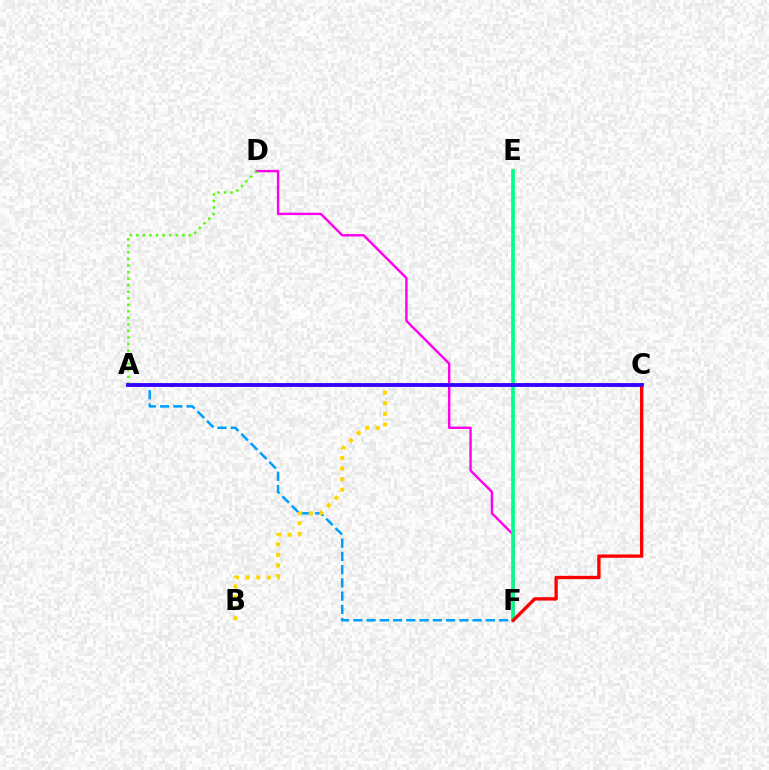{('D', 'F'): [{'color': '#ff00ed', 'line_style': 'solid', 'thickness': 1.74}], ('A', 'F'): [{'color': '#009eff', 'line_style': 'dashed', 'thickness': 1.8}], ('A', 'D'): [{'color': '#4fff00', 'line_style': 'dotted', 'thickness': 1.78}], ('B', 'C'): [{'color': '#ffd500', 'line_style': 'dotted', 'thickness': 2.88}], ('E', 'F'): [{'color': '#00ff86', 'line_style': 'solid', 'thickness': 2.65}], ('C', 'F'): [{'color': '#ff0000', 'line_style': 'solid', 'thickness': 2.4}], ('A', 'C'): [{'color': '#3700ff', 'line_style': 'solid', 'thickness': 2.75}]}